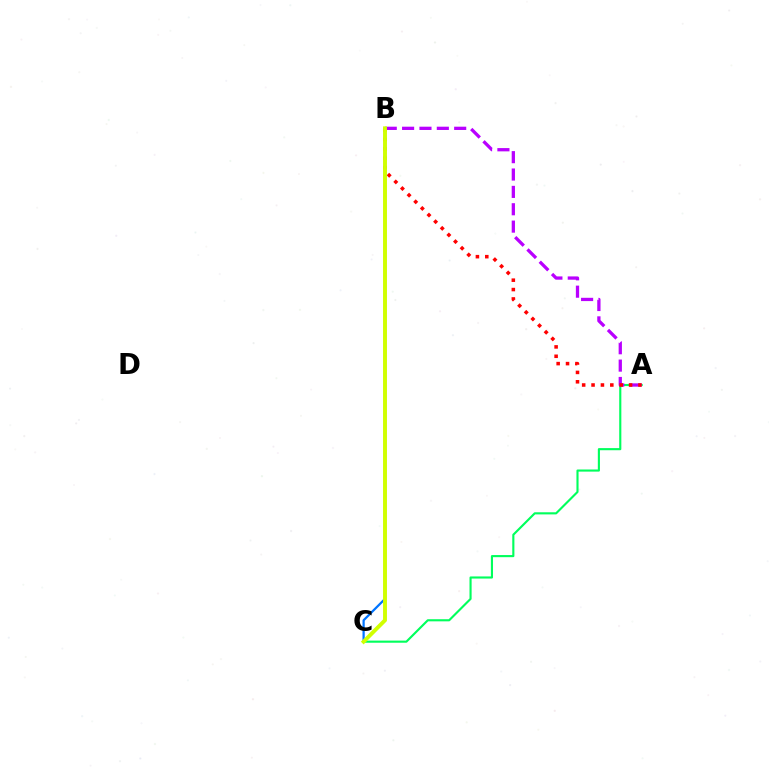{('A', 'C'): [{'color': '#00ff5c', 'line_style': 'solid', 'thickness': 1.53}], ('A', 'B'): [{'color': '#b900ff', 'line_style': 'dashed', 'thickness': 2.36}, {'color': '#ff0000', 'line_style': 'dotted', 'thickness': 2.55}], ('B', 'C'): [{'color': '#0074ff', 'line_style': 'solid', 'thickness': 1.61}, {'color': '#d1ff00', 'line_style': 'solid', 'thickness': 2.81}]}